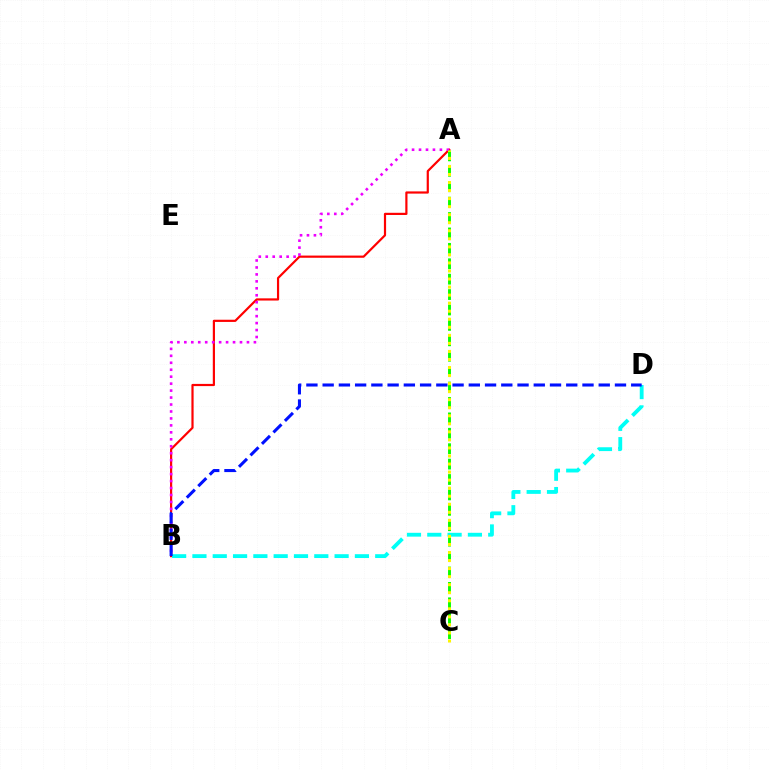{('A', 'B'): [{'color': '#ff0000', 'line_style': 'solid', 'thickness': 1.58}, {'color': '#ee00ff', 'line_style': 'dotted', 'thickness': 1.89}], ('A', 'C'): [{'color': '#08ff00', 'line_style': 'dashed', 'thickness': 2.09}, {'color': '#fcf500', 'line_style': 'dotted', 'thickness': 2.19}], ('B', 'D'): [{'color': '#00fff6', 'line_style': 'dashed', 'thickness': 2.76}, {'color': '#0010ff', 'line_style': 'dashed', 'thickness': 2.21}]}